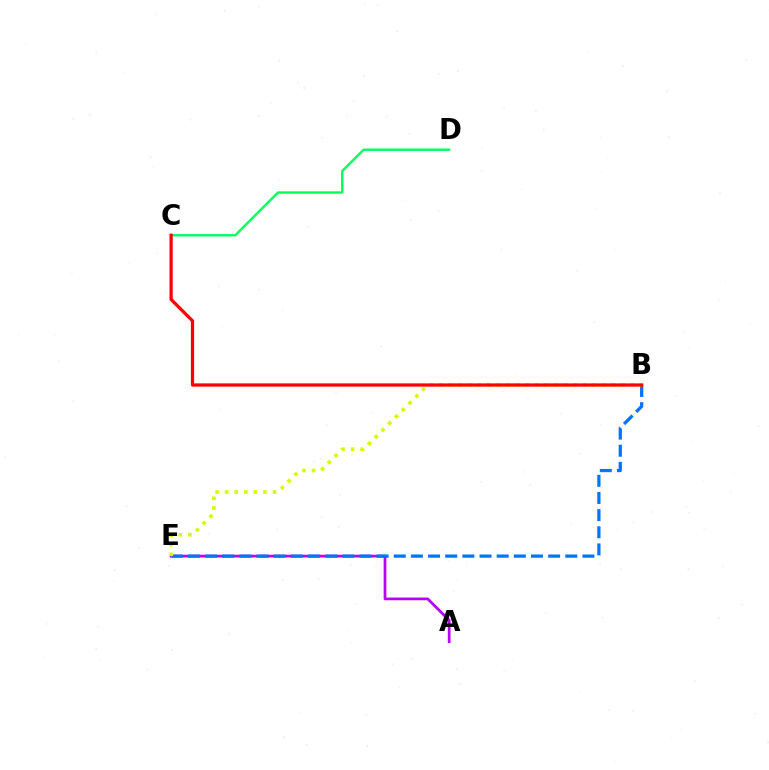{('A', 'E'): [{'color': '#b900ff', 'line_style': 'solid', 'thickness': 1.97}], ('C', 'D'): [{'color': '#00ff5c', 'line_style': 'solid', 'thickness': 1.72}], ('B', 'E'): [{'color': '#0074ff', 'line_style': 'dashed', 'thickness': 2.33}, {'color': '#d1ff00', 'line_style': 'dotted', 'thickness': 2.6}], ('B', 'C'): [{'color': '#ff0000', 'line_style': 'solid', 'thickness': 2.34}]}